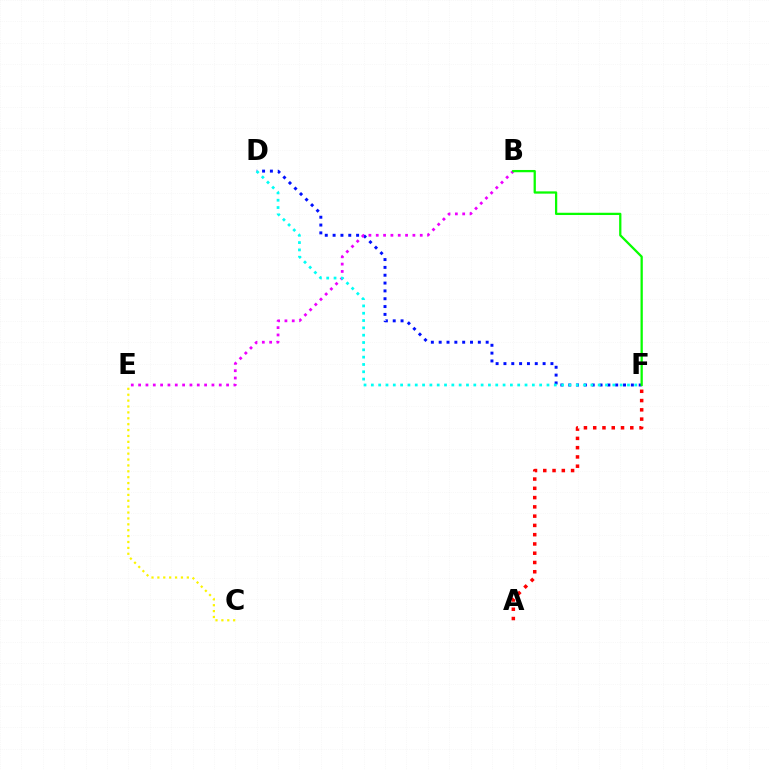{('A', 'F'): [{'color': '#ff0000', 'line_style': 'dotted', 'thickness': 2.52}], ('D', 'F'): [{'color': '#0010ff', 'line_style': 'dotted', 'thickness': 2.13}, {'color': '#00fff6', 'line_style': 'dotted', 'thickness': 1.99}], ('B', 'E'): [{'color': '#ee00ff', 'line_style': 'dotted', 'thickness': 1.99}], ('C', 'E'): [{'color': '#fcf500', 'line_style': 'dotted', 'thickness': 1.6}], ('B', 'F'): [{'color': '#08ff00', 'line_style': 'solid', 'thickness': 1.64}]}